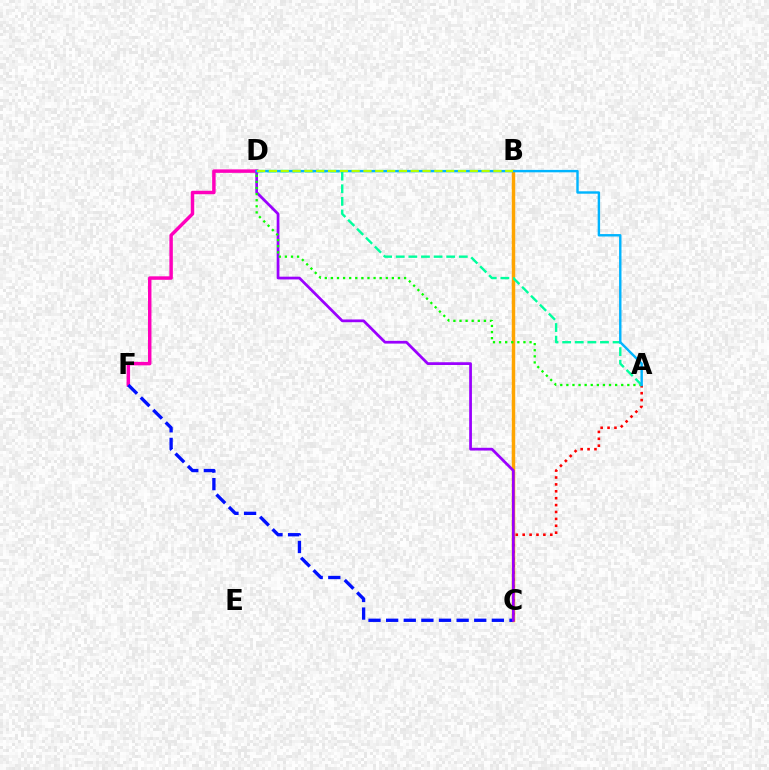{('D', 'F'): [{'color': '#ff00bd', 'line_style': 'solid', 'thickness': 2.49}], ('B', 'C'): [{'color': '#ffa500', 'line_style': 'solid', 'thickness': 2.49}], ('C', 'F'): [{'color': '#0010ff', 'line_style': 'dashed', 'thickness': 2.39}], ('A', 'C'): [{'color': '#ff0000', 'line_style': 'dotted', 'thickness': 1.87}], ('C', 'D'): [{'color': '#9b00ff', 'line_style': 'solid', 'thickness': 1.98}], ('A', 'D'): [{'color': '#08ff00', 'line_style': 'dotted', 'thickness': 1.66}, {'color': '#00ff9d', 'line_style': 'dashed', 'thickness': 1.71}, {'color': '#00b5ff', 'line_style': 'solid', 'thickness': 1.74}], ('B', 'D'): [{'color': '#b3ff00', 'line_style': 'dashed', 'thickness': 1.61}]}